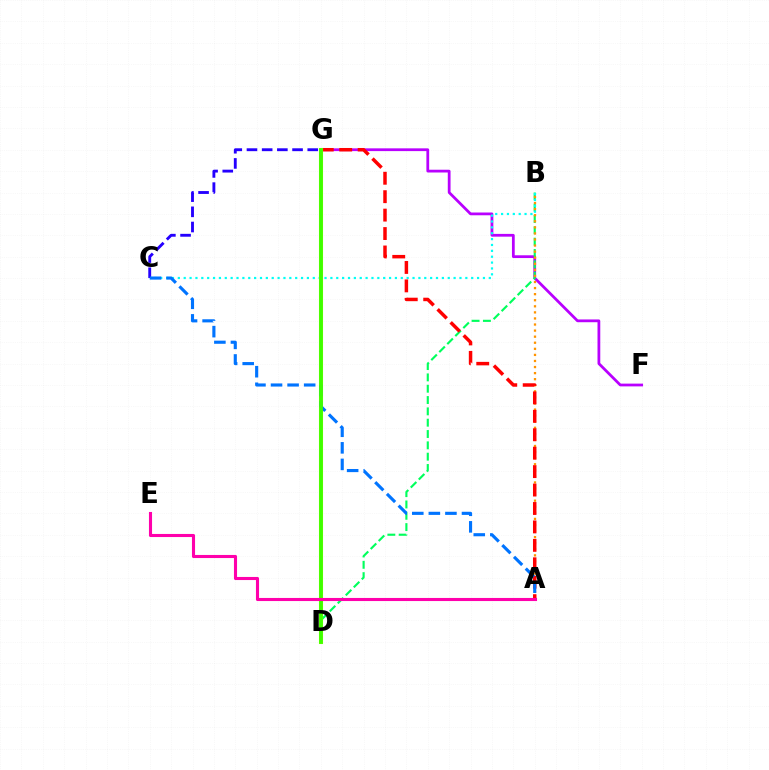{('F', 'G'): [{'color': '#b900ff', 'line_style': 'solid', 'thickness': 1.99}], ('B', 'D'): [{'color': '#00ff5c', 'line_style': 'dashed', 'thickness': 1.54}], ('C', 'G'): [{'color': '#2500ff', 'line_style': 'dashed', 'thickness': 2.06}], ('A', 'B'): [{'color': '#ff9400', 'line_style': 'dotted', 'thickness': 1.65}], ('B', 'C'): [{'color': '#00fff6', 'line_style': 'dotted', 'thickness': 1.59}], ('A', 'G'): [{'color': '#ff0000', 'line_style': 'dashed', 'thickness': 2.5}], ('D', 'G'): [{'color': '#d1ff00', 'line_style': 'solid', 'thickness': 2.95}, {'color': '#3dff00', 'line_style': 'solid', 'thickness': 2.72}], ('A', 'C'): [{'color': '#0074ff', 'line_style': 'dashed', 'thickness': 2.25}], ('A', 'E'): [{'color': '#ff00ac', 'line_style': 'solid', 'thickness': 2.23}]}